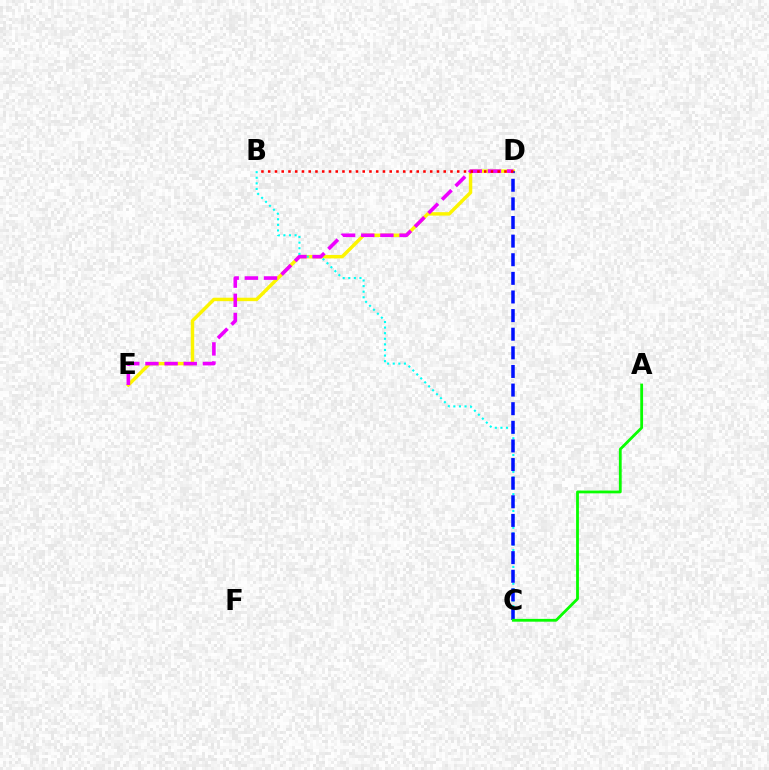{('D', 'E'): [{'color': '#fcf500', 'line_style': 'solid', 'thickness': 2.47}, {'color': '#ee00ff', 'line_style': 'dashed', 'thickness': 2.6}], ('B', 'C'): [{'color': '#00fff6', 'line_style': 'dotted', 'thickness': 1.52}], ('C', 'D'): [{'color': '#0010ff', 'line_style': 'dashed', 'thickness': 2.53}], ('B', 'D'): [{'color': '#ff0000', 'line_style': 'dotted', 'thickness': 1.83}], ('A', 'C'): [{'color': '#08ff00', 'line_style': 'solid', 'thickness': 2.02}]}